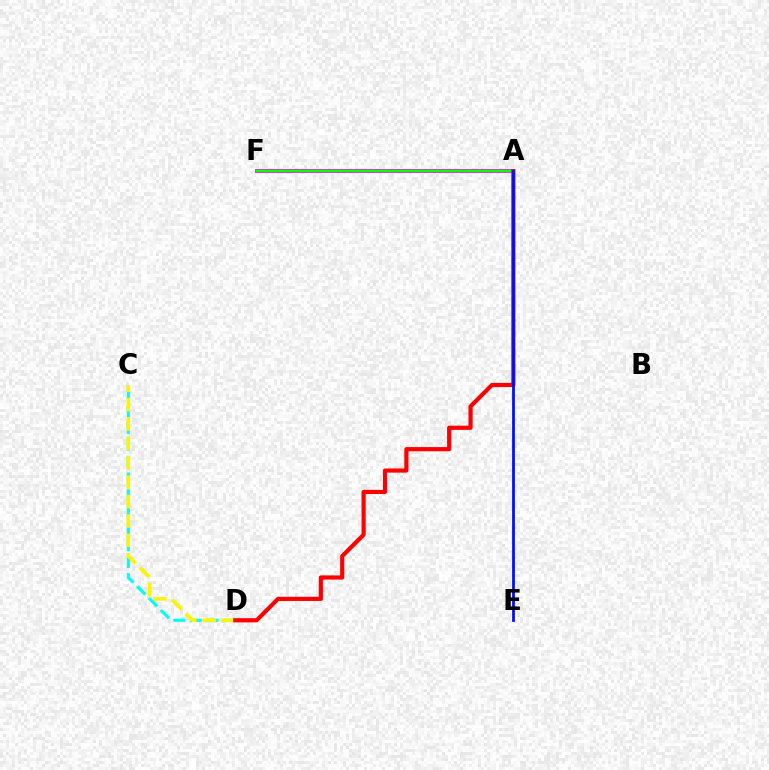{('A', 'F'): [{'color': '#ee00ff', 'line_style': 'solid', 'thickness': 2.7}, {'color': '#08ff00', 'line_style': 'solid', 'thickness': 1.71}], ('C', 'D'): [{'color': '#00fff6', 'line_style': 'dashed', 'thickness': 2.28}, {'color': '#fcf500', 'line_style': 'dashed', 'thickness': 2.63}], ('A', 'D'): [{'color': '#ff0000', 'line_style': 'solid', 'thickness': 3.0}], ('A', 'E'): [{'color': '#0010ff', 'line_style': 'solid', 'thickness': 2.0}]}